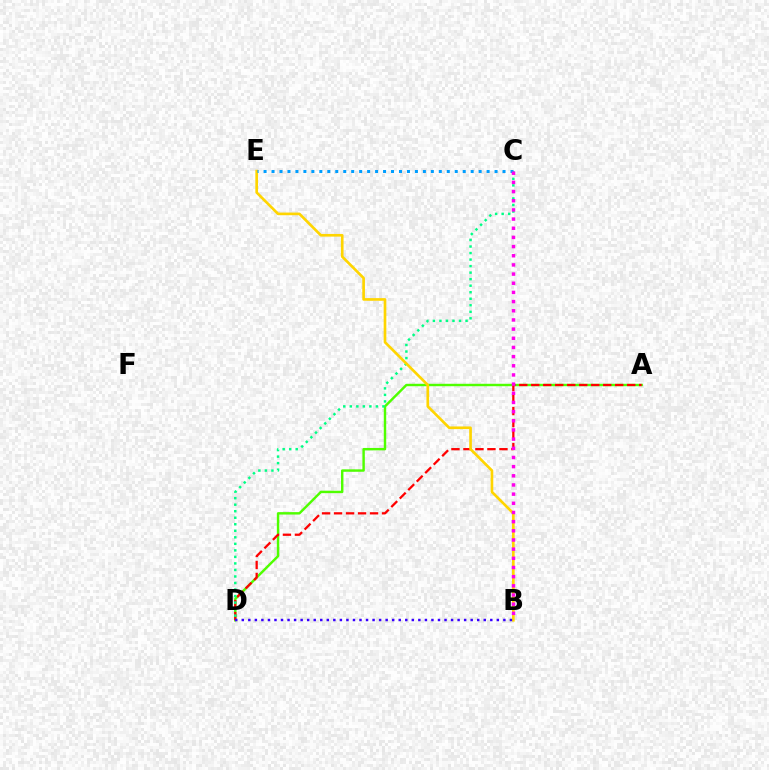{('A', 'D'): [{'color': '#4fff00', 'line_style': 'solid', 'thickness': 1.75}, {'color': '#ff0000', 'line_style': 'dashed', 'thickness': 1.63}], ('C', 'D'): [{'color': '#00ff86', 'line_style': 'dotted', 'thickness': 1.77}], ('B', 'E'): [{'color': '#ffd500', 'line_style': 'solid', 'thickness': 1.92}], ('C', 'E'): [{'color': '#009eff', 'line_style': 'dotted', 'thickness': 2.16}], ('B', 'C'): [{'color': '#ff00ed', 'line_style': 'dotted', 'thickness': 2.49}], ('B', 'D'): [{'color': '#3700ff', 'line_style': 'dotted', 'thickness': 1.78}]}